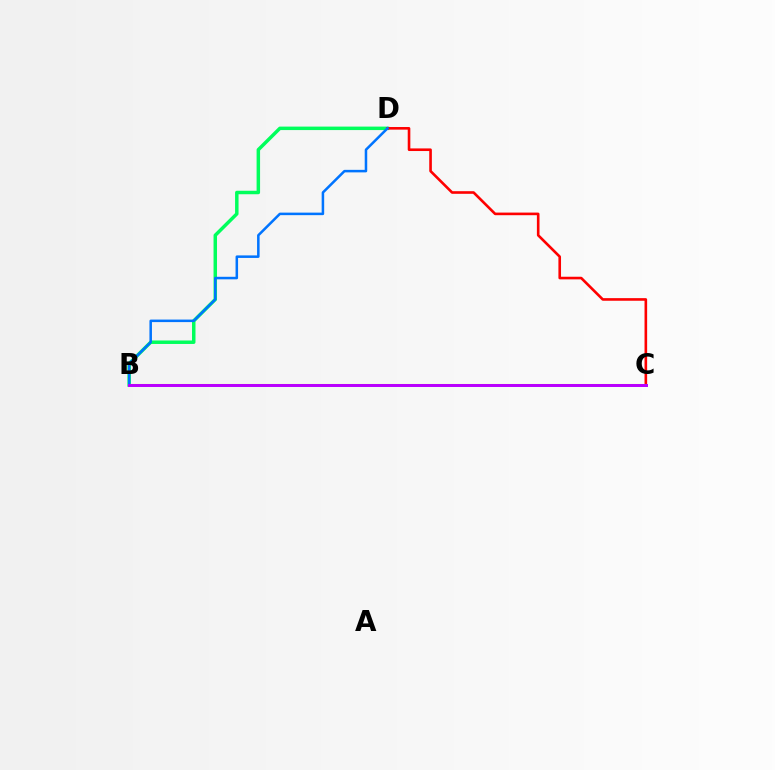{('B', 'D'): [{'color': '#00ff5c', 'line_style': 'solid', 'thickness': 2.5}, {'color': '#0074ff', 'line_style': 'solid', 'thickness': 1.82}], ('C', 'D'): [{'color': '#ff0000', 'line_style': 'solid', 'thickness': 1.88}], ('B', 'C'): [{'color': '#d1ff00', 'line_style': 'solid', 'thickness': 1.51}, {'color': '#b900ff', 'line_style': 'solid', 'thickness': 2.15}]}